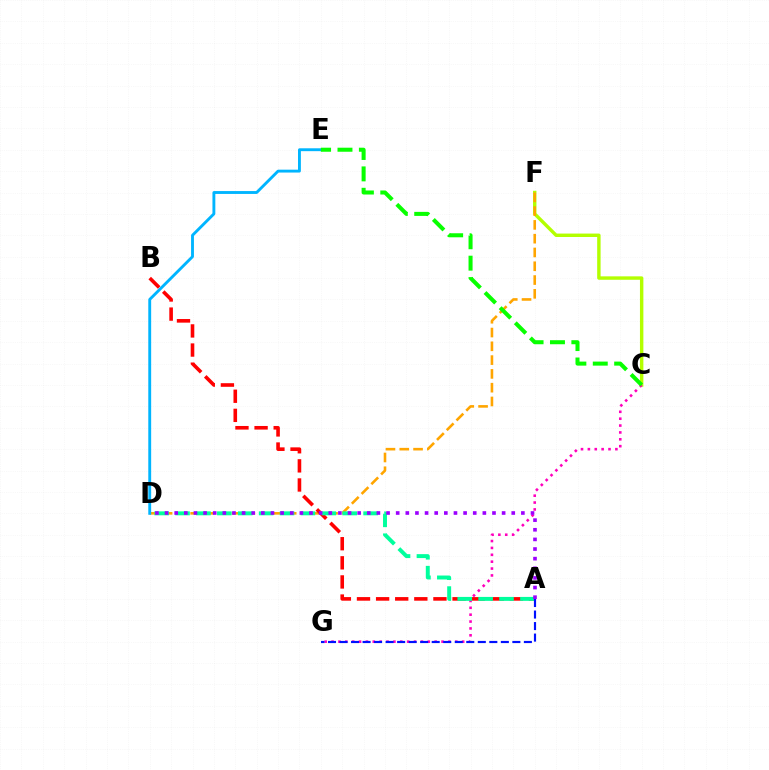{('C', 'F'): [{'color': '#b3ff00', 'line_style': 'solid', 'thickness': 2.46}], ('D', 'F'): [{'color': '#ffa500', 'line_style': 'dashed', 'thickness': 1.87}], ('C', 'G'): [{'color': '#ff00bd', 'line_style': 'dotted', 'thickness': 1.87}], ('A', 'B'): [{'color': '#ff0000', 'line_style': 'dashed', 'thickness': 2.6}], ('A', 'D'): [{'color': '#00ff9d', 'line_style': 'dashed', 'thickness': 2.84}, {'color': '#9b00ff', 'line_style': 'dotted', 'thickness': 2.62}], ('D', 'E'): [{'color': '#00b5ff', 'line_style': 'solid', 'thickness': 2.07}], ('A', 'G'): [{'color': '#0010ff', 'line_style': 'dashed', 'thickness': 1.57}], ('C', 'E'): [{'color': '#08ff00', 'line_style': 'dashed', 'thickness': 2.91}]}